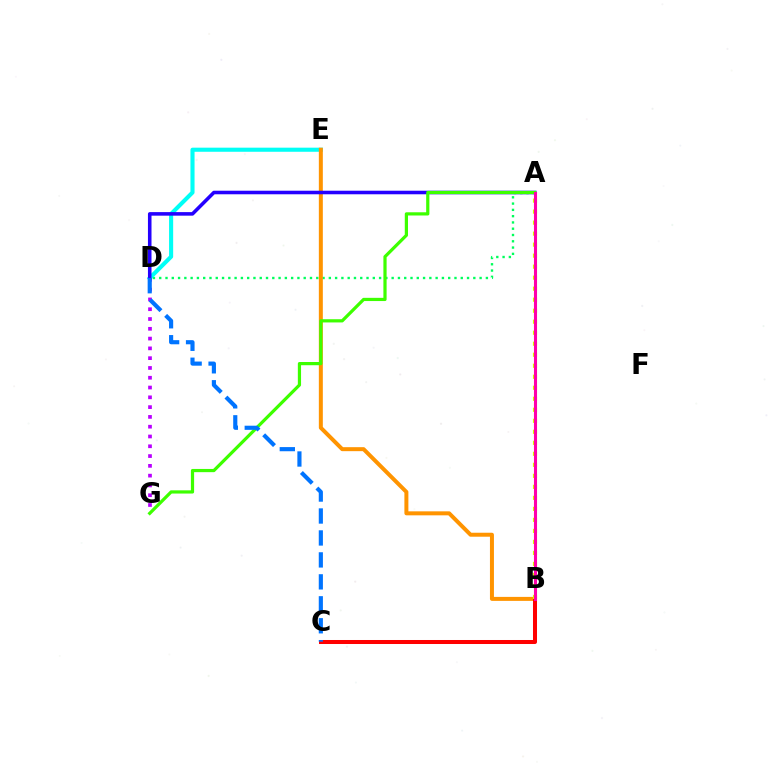{('A', 'D'): [{'color': '#00ff5c', 'line_style': 'dotted', 'thickness': 1.71}, {'color': '#2500ff', 'line_style': 'solid', 'thickness': 2.56}], ('D', 'E'): [{'color': '#00fff6', 'line_style': 'solid', 'thickness': 2.95}], ('D', 'G'): [{'color': '#b900ff', 'line_style': 'dotted', 'thickness': 2.66}], ('B', 'E'): [{'color': '#ff9400', 'line_style': 'solid', 'thickness': 2.87}], ('B', 'C'): [{'color': '#ff0000', 'line_style': 'solid', 'thickness': 2.89}], ('A', 'G'): [{'color': '#3dff00', 'line_style': 'solid', 'thickness': 2.31}], ('C', 'D'): [{'color': '#0074ff', 'line_style': 'dashed', 'thickness': 2.98}], ('A', 'B'): [{'color': '#d1ff00', 'line_style': 'dotted', 'thickness': 2.99}, {'color': '#ff00ac', 'line_style': 'solid', 'thickness': 2.21}]}